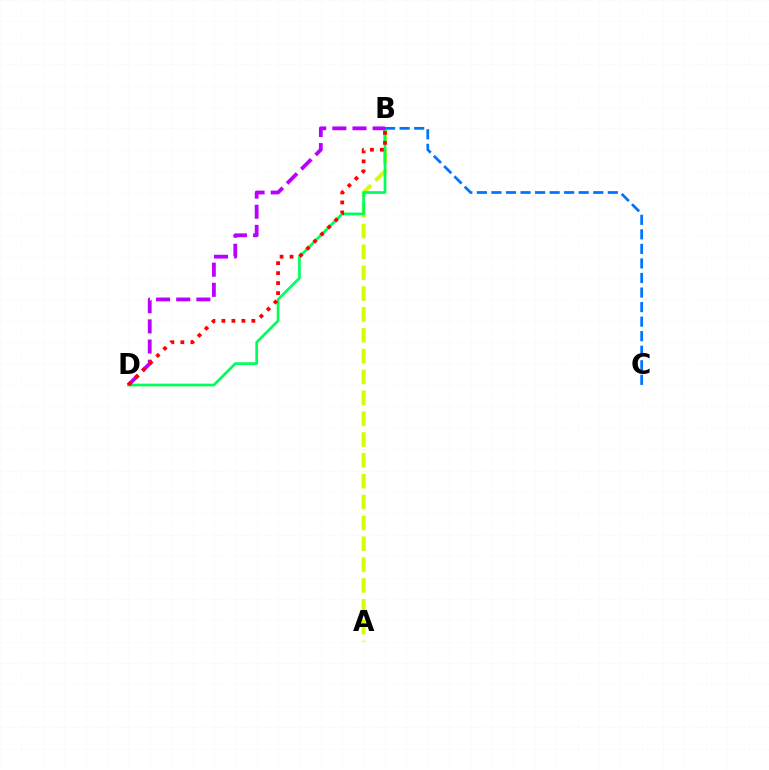{('A', 'B'): [{'color': '#d1ff00', 'line_style': 'dashed', 'thickness': 2.83}], ('B', 'D'): [{'color': '#00ff5c', 'line_style': 'solid', 'thickness': 1.95}, {'color': '#b900ff', 'line_style': 'dashed', 'thickness': 2.74}, {'color': '#ff0000', 'line_style': 'dotted', 'thickness': 2.71}], ('B', 'C'): [{'color': '#0074ff', 'line_style': 'dashed', 'thickness': 1.98}]}